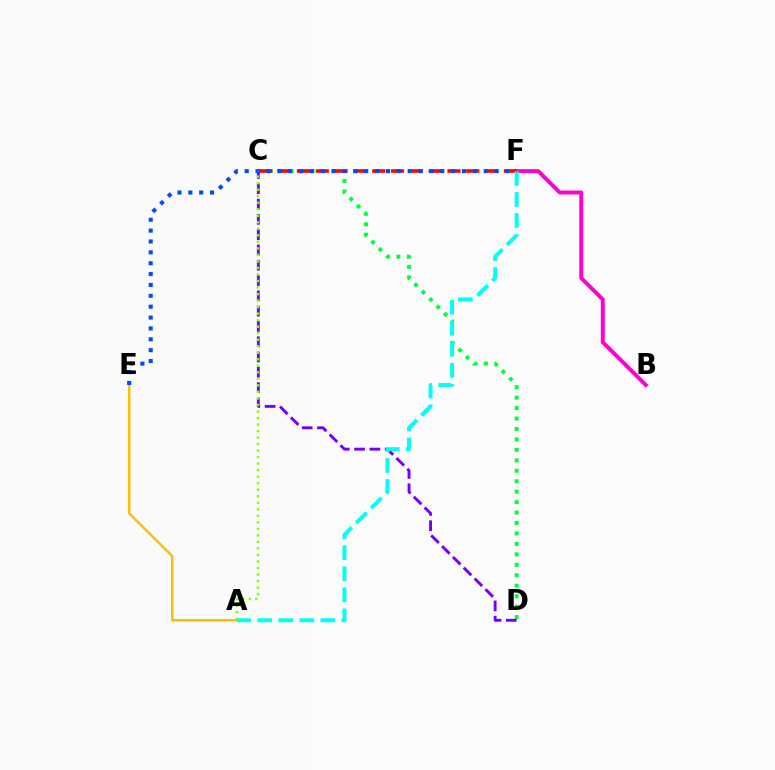{('C', 'D'): [{'color': '#00ff39', 'line_style': 'dotted', 'thickness': 2.84}, {'color': '#7200ff', 'line_style': 'dashed', 'thickness': 2.08}], ('B', 'F'): [{'color': '#ff00cf', 'line_style': 'solid', 'thickness': 2.85}], ('C', 'F'): [{'color': '#ff0000', 'line_style': 'dashed', 'thickness': 2.56}], ('A', 'E'): [{'color': '#ffbd00', 'line_style': 'solid', 'thickness': 1.77}], ('A', 'F'): [{'color': '#00fff6', 'line_style': 'dashed', 'thickness': 2.86}], ('E', 'F'): [{'color': '#004bff', 'line_style': 'dotted', 'thickness': 2.95}], ('A', 'C'): [{'color': '#84ff00', 'line_style': 'dotted', 'thickness': 1.77}]}